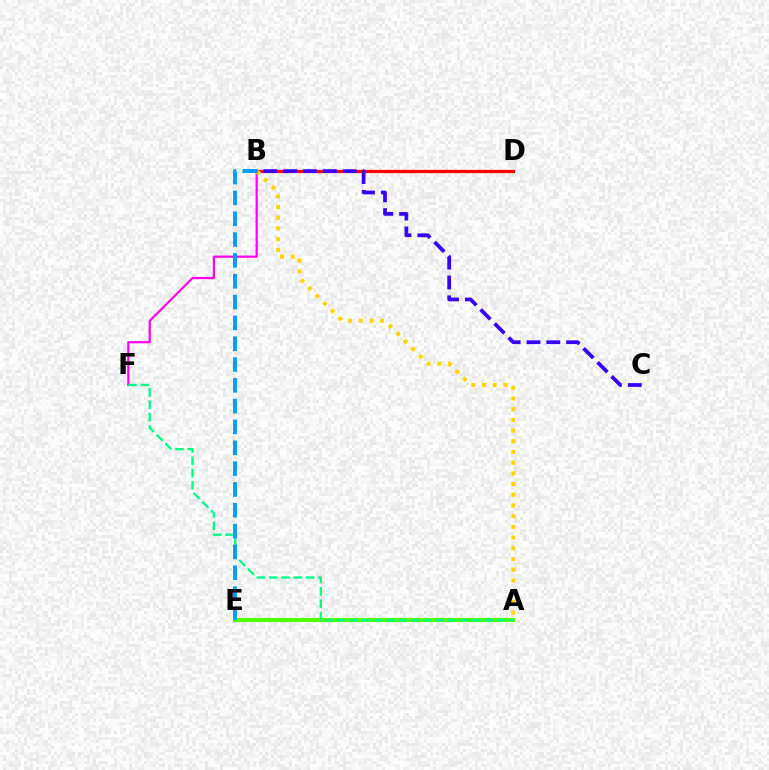{('A', 'E'): [{'color': '#4fff00', 'line_style': 'solid', 'thickness': 2.95}], ('B', 'D'): [{'color': '#ff0000', 'line_style': 'solid', 'thickness': 2.35}], ('B', 'F'): [{'color': '#ff00ed', 'line_style': 'solid', 'thickness': 1.58}], ('A', 'F'): [{'color': '#00ff86', 'line_style': 'dashed', 'thickness': 1.67}], ('A', 'B'): [{'color': '#ffd500', 'line_style': 'dotted', 'thickness': 2.91}], ('B', 'C'): [{'color': '#3700ff', 'line_style': 'dashed', 'thickness': 2.69}], ('B', 'E'): [{'color': '#009eff', 'line_style': 'dashed', 'thickness': 2.83}]}